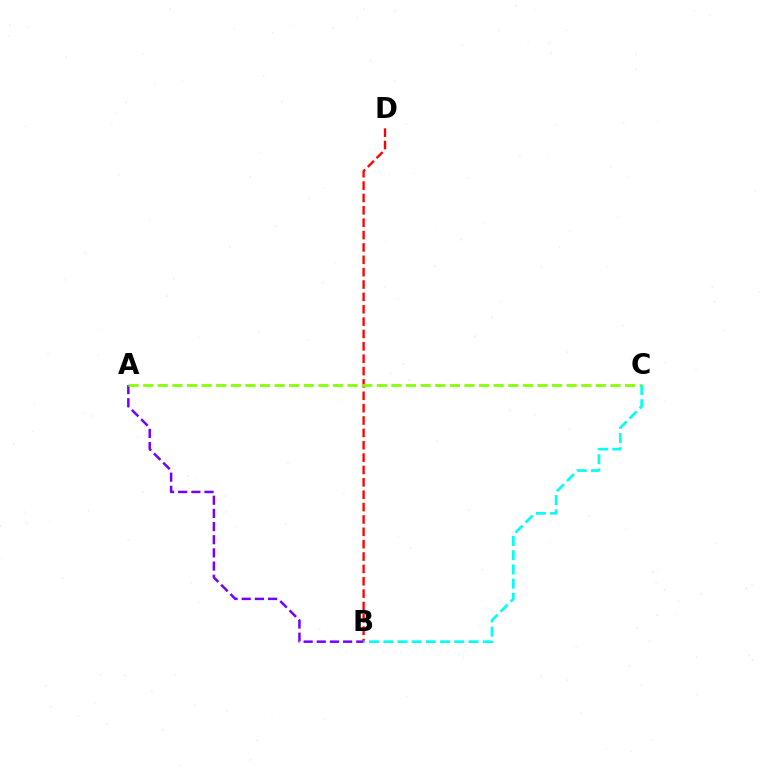{('A', 'B'): [{'color': '#7200ff', 'line_style': 'dashed', 'thickness': 1.79}], ('B', 'D'): [{'color': '#ff0000', 'line_style': 'dashed', 'thickness': 1.68}], ('A', 'C'): [{'color': '#84ff00', 'line_style': 'dashed', 'thickness': 1.98}], ('B', 'C'): [{'color': '#00fff6', 'line_style': 'dashed', 'thickness': 1.93}]}